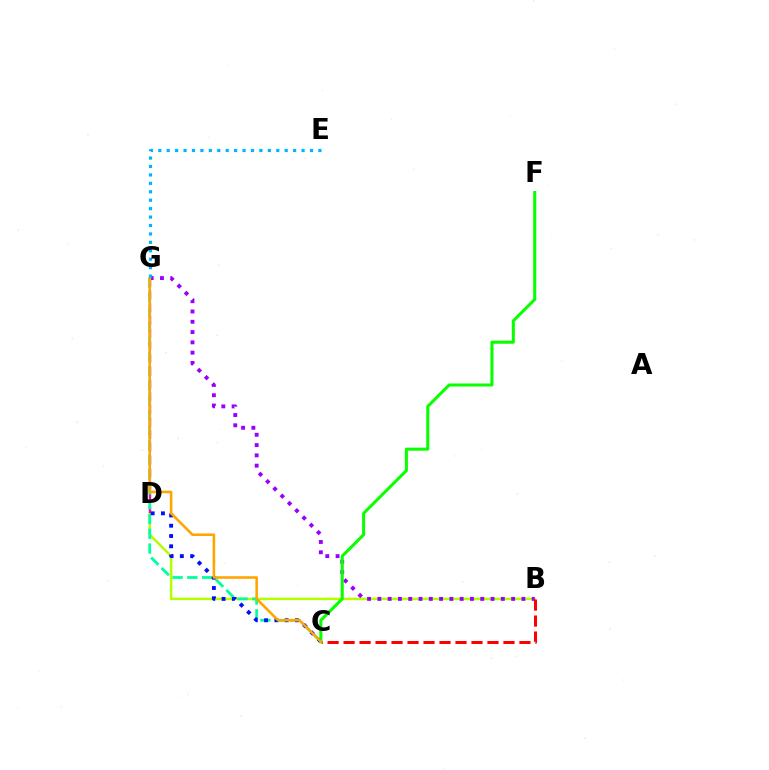{('B', 'D'): [{'color': '#b3ff00', 'line_style': 'solid', 'thickness': 1.8}], ('D', 'G'): [{'color': '#ff00bd', 'line_style': 'dashed', 'thickness': 1.72}], ('B', 'G'): [{'color': '#9b00ff', 'line_style': 'dotted', 'thickness': 2.8}], ('C', 'G'): [{'color': '#00ff9d', 'line_style': 'dashed', 'thickness': 2.01}, {'color': '#ffa500', 'line_style': 'solid', 'thickness': 1.85}], ('C', 'D'): [{'color': '#0010ff', 'line_style': 'dotted', 'thickness': 2.79}], ('B', 'C'): [{'color': '#ff0000', 'line_style': 'dashed', 'thickness': 2.17}], ('C', 'F'): [{'color': '#08ff00', 'line_style': 'solid', 'thickness': 2.19}], ('E', 'G'): [{'color': '#00b5ff', 'line_style': 'dotted', 'thickness': 2.29}]}